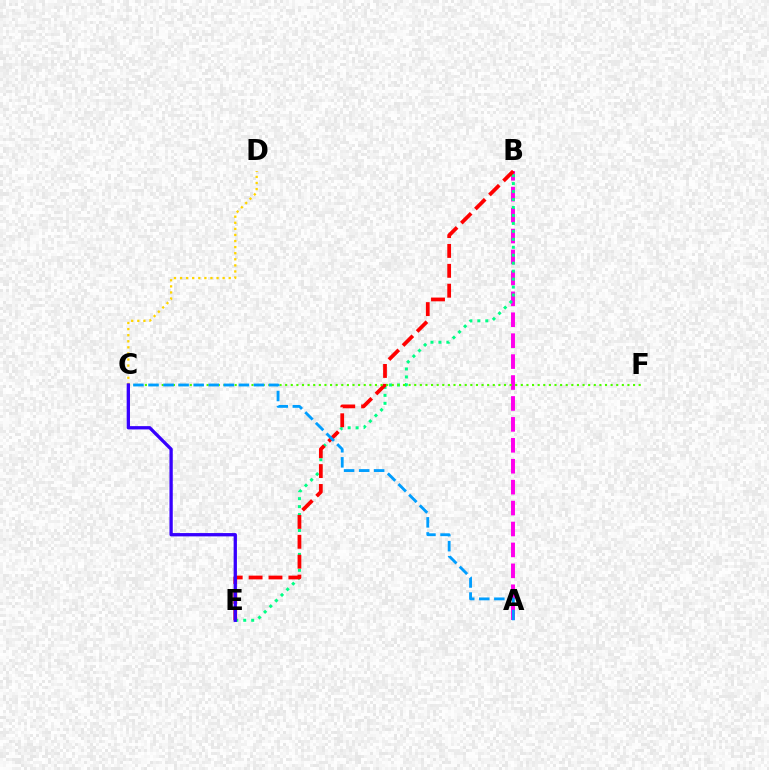{('A', 'B'): [{'color': '#ff00ed', 'line_style': 'dashed', 'thickness': 2.84}], ('C', 'D'): [{'color': '#ffd500', 'line_style': 'dotted', 'thickness': 1.65}], ('B', 'E'): [{'color': '#00ff86', 'line_style': 'dotted', 'thickness': 2.16}, {'color': '#ff0000', 'line_style': 'dashed', 'thickness': 2.7}], ('C', 'F'): [{'color': '#4fff00', 'line_style': 'dotted', 'thickness': 1.52}], ('A', 'C'): [{'color': '#009eff', 'line_style': 'dashed', 'thickness': 2.05}], ('C', 'E'): [{'color': '#3700ff', 'line_style': 'solid', 'thickness': 2.38}]}